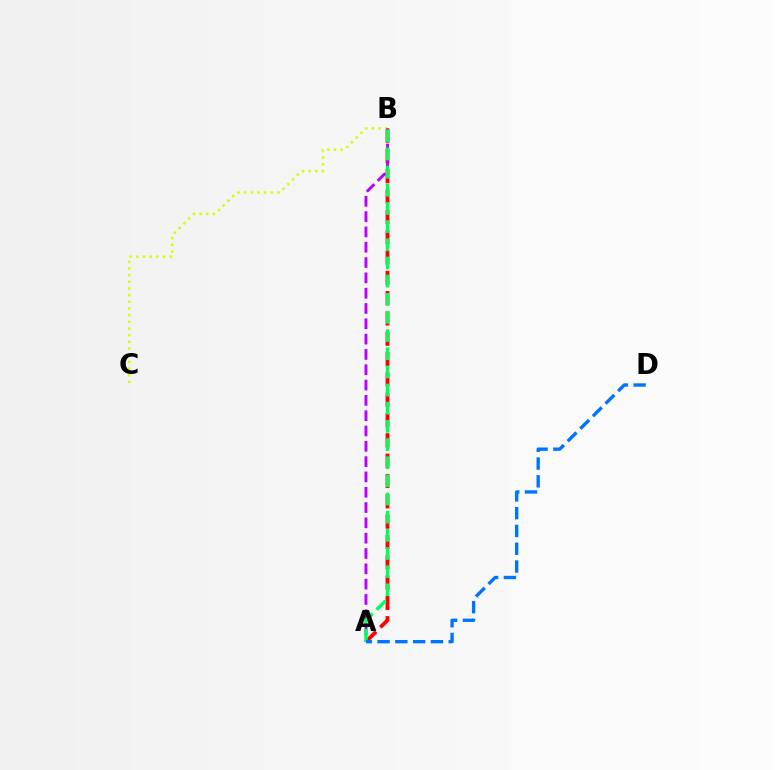{('A', 'B'): [{'color': '#ff0000', 'line_style': 'dashed', 'thickness': 2.76}, {'color': '#b900ff', 'line_style': 'dashed', 'thickness': 2.08}, {'color': '#00ff5c', 'line_style': 'dashed', 'thickness': 2.47}], ('B', 'C'): [{'color': '#d1ff00', 'line_style': 'dotted', 'thickness': 1.81}], ('A', 'D'): [{'color': '#0074ff', 'line_style': 'dashed', 'thickness': 2.42}]}